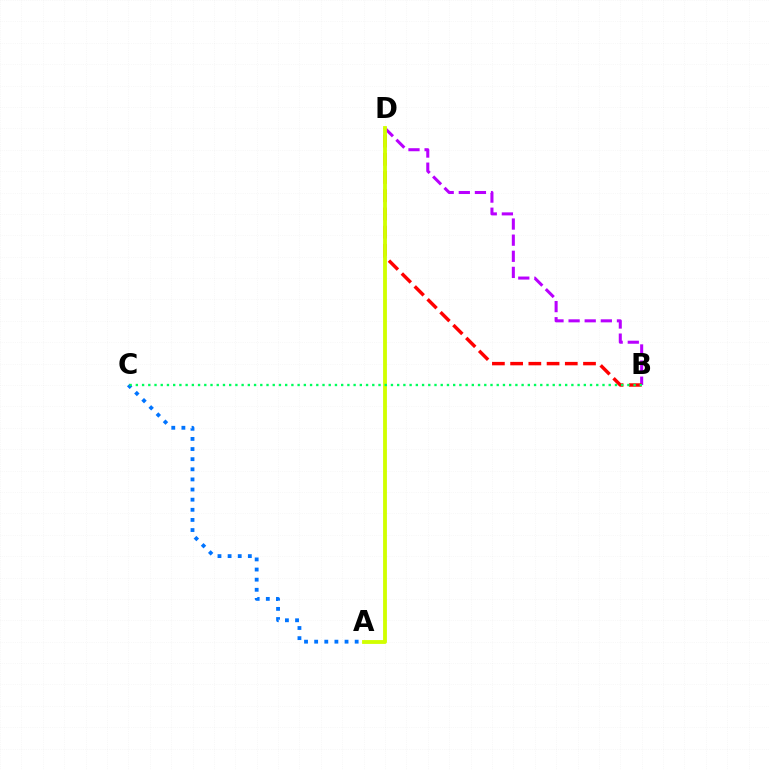{('B', 'D'): [{'color': '#b900ff', 'line_style': 'dashed', 'thickness': 2.19}, {'color': '#ff0000', 'line_style': 'dashed', 'thickness': 2.48}], ('A', 'D'): [{'color': '#d1ff00', 'line_style': 'solid', 'thickness': 2.76}], ('A', 'C'): [{'color': '#0074ff', 'line_style': 'dotted', 'thickness': 2.75}], ('B', 'C'): [{'color': '#00ff5c', 'line_style': 'dotted', 'thickness': 1.69}]}